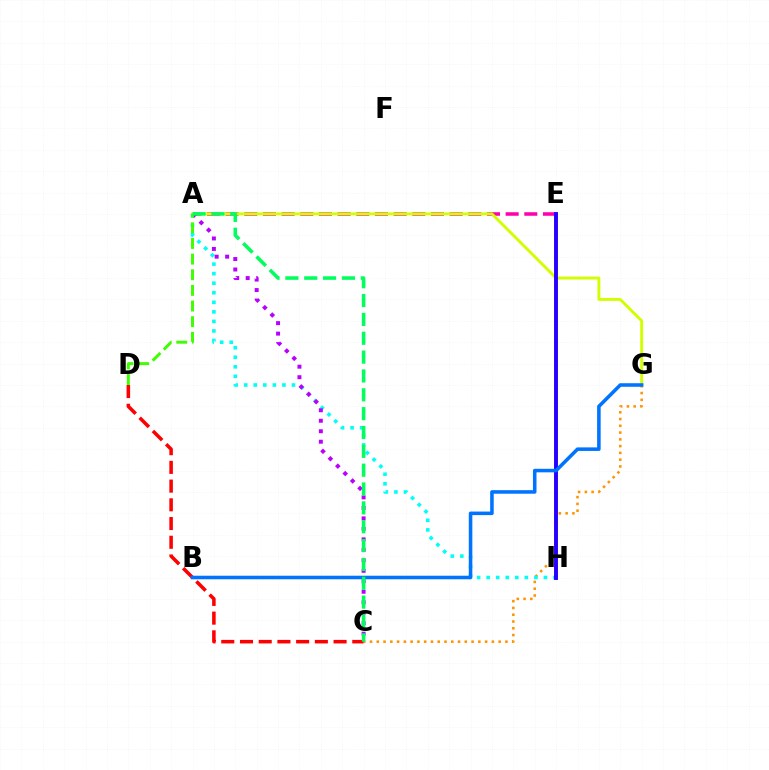{('C', 'G'): [{'color': '#ff9400', 'line_style': 'dotted', 'thickness': 1.84}], ('A', 'E'): [{'color': '#ff00ac', 'line_style': 'dashed', 'thickness': 2.54}], ('C', 'D'): [{'color': '#ff0000', 'line_style': 'dashed', 'thickness': 2.54}], ('A', 'G'): [{'color': '#d1ff00', 'line_style': 'solid', 'thickness': 2.09}], ('A', 'H'): [{'color': '#00fff6', 'line_style': 'dotted', 'thickness': 2.59}], ('A', 'C'): [{'color': '#b900ff', 'line_style': 'dotted', 'thickness': 2.85}, {'color': '#00ff5c', 'line_style': 'dashed', 'thickness': 2.56}], ('A', 'D'): [{'color': '#3dff00', 'line_style': 'dashed', 'thickness': 2.13}], ('E', 'H'): [{'color': '#2500ff', 'line_style': 'solid', 'thickness': 2.82}], ('B', 'G'): [{'color': '#0074ff', 'line_style': 'solid', 'thickness': 2.56}]}